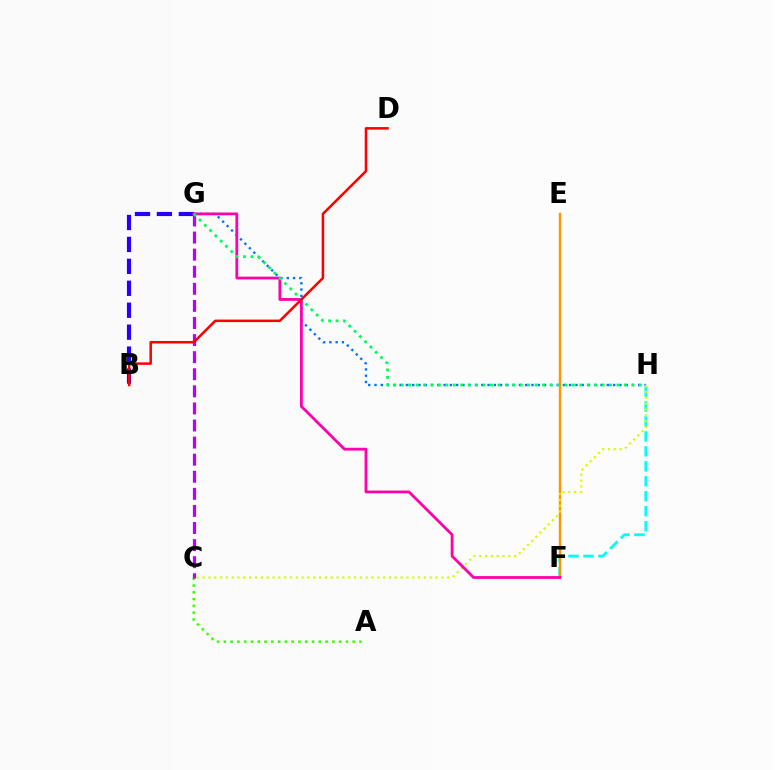{('A', 'C'): [{'color': '#3dff00', 'line_style': 'dotted', 'thickness': 1.84}], ('G', 'H'): [{'color': '#0074ff', 'line_style': 'dotted', 'thickness': 1.71}, {'color': '#00ff5c', 'line_style': 'dotted', 'thickness': 2.02}], ('B', 'G'): [{'color': '#2500ff', 'line_style': 'dashed', 'thickness': 2.98}], ('F', 'H'): [{'color': '#00fff6', 'line_style': 'dashed', 'thickness': 2.03}], ('E', 'F'): [{'color': '#ff9400', 'line_style': 'solid', 'thickness': 1.73}], ('C', 'H'): [{'color': '#d1ff00', 'line_style': 'dotted', 'thickness': 1.58}], ('F', 'G'): [{'color': '#ff00ac', 'line_style': 'solid', 'thickness': 2.01}], ('C', 'G'): [{'color': '#b900ff', 'line_style': 'dashed', 'thickness': 2.32}], ('B', 'D'): [{'color': '#ff0000', 'line_style': 'solid', 'thickness': 1.81}]}